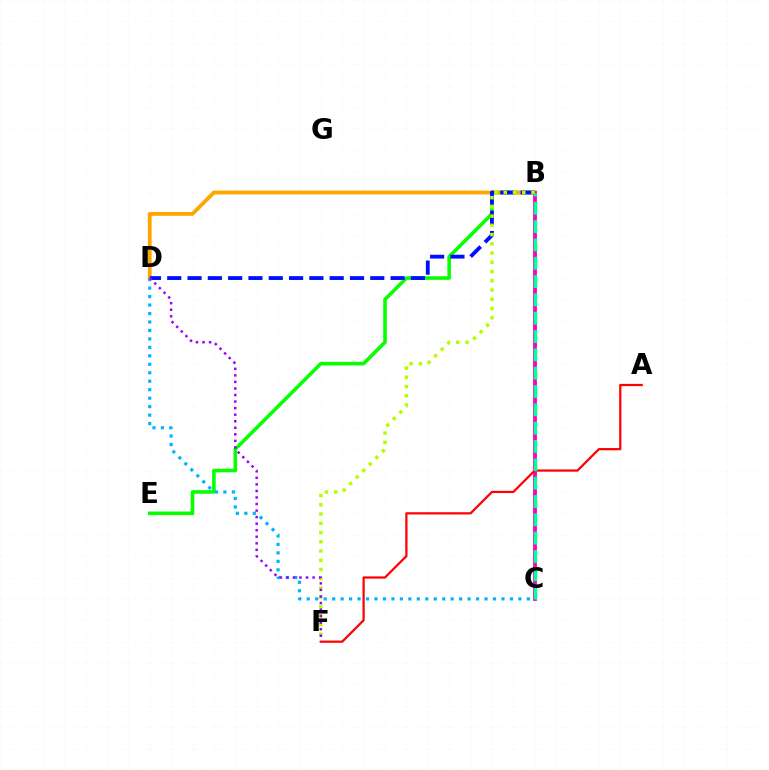{('B', 'E'): [{'color': '#08ff00', 'line_style': 'solid', 'thickness': 2.59}], ('B', 'D'): [{'color': '#ffa500', 'line_style': 'solid', 'thickness': 2.75}, {'color': '#0010ff', 'line_style': 'dashed', 'thickness': 2.76}], ('C', 'D'): [{'color': '#00b5ff', 'line_style': 'dotted', 'thickness': 2.3}], ('B', 'C'): [{'color': '#ff00bd', 'line_style': 'solid', 'thickness': 2.75}, {'color': '#00ff9d', 'line_style': 'dashed', 'thickness': 2.49}], ('A', 'F'): [{'color': '#ff0000', 'line_style': 'solid', 'thickness': 1.6}], ('B', 'F'): [{'color': '#b3ff00', 'line_style': 'dotted', 'thickness': 2.51}], ('D', 'F'): [{'color': '#9b00ff', 'line_style': 'dotted', 'thickness': 1.78}]}